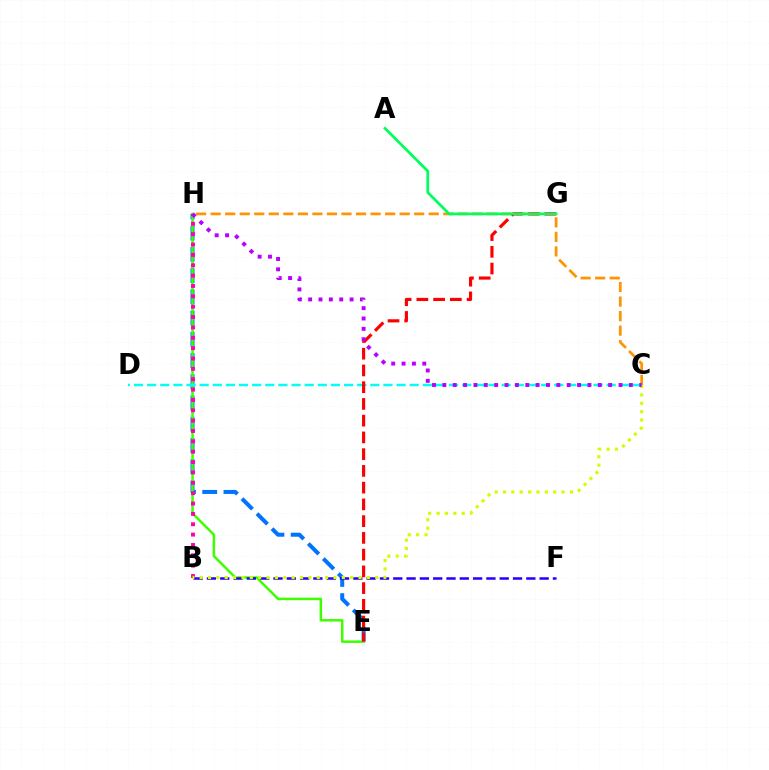{('E', 'H'): [{'color': '#0074ff', 'line_style': 'dashed', 'thickness': 2.88}, {'color': '#3dff00', 'line_style': 'solid', 'thickness': 1.79}], ('C', 'H'): [{'color': '#ff9400', 'line_style': 'dashed', 'thickness': 1.98}, {'color': '#b900ff', 'line_style': 'dotted', 'thickness': 2.82}], ('B', 'F'): [{'color': '#2500ff', 'line_style': 'dashed', 'thickness': 1.81}], ('B', 'H'): [{'color': '#ff00ac', 'line_style': 'dotted', 'thickness': 2.81}], ('C', 'D'): [{'color': '#00fff6', 'line_style': 'dashed', 'thickness': 1.78}], ('E', 'G'): [{'color': '#ff0000', 'line_style': 'dashed', 'thickness': 2.27}], ('A', 'G'): [{'color': '#00ff5c', 'line_style': 'solid', 'thickness': 1.97}], ('B', 'C'): [{'color': '#d1ff00', 'line_style': 'dotted', 'thickness': 2.27}]}